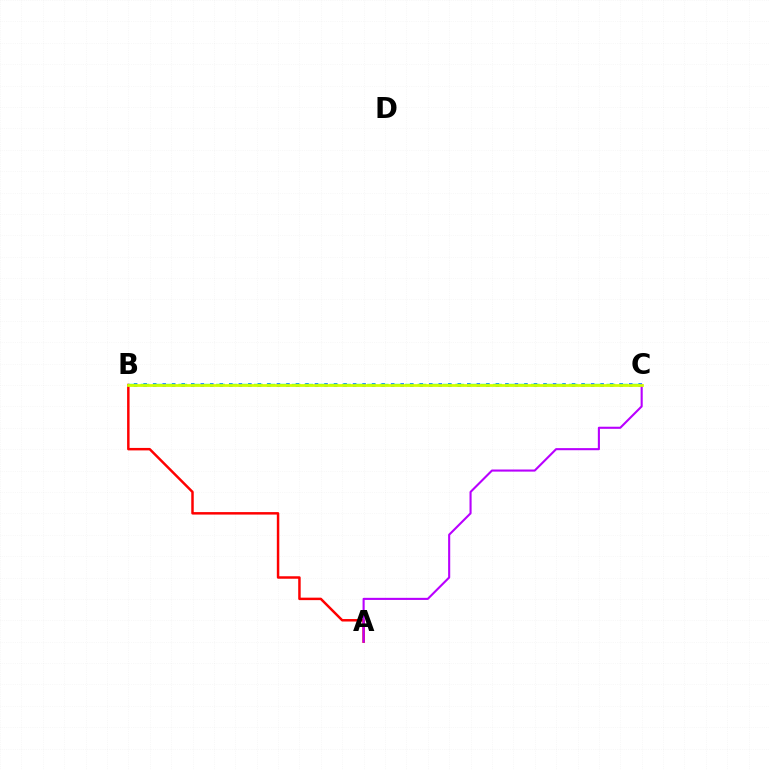{('A', 'B'): [{'color': '#ff0000', 'line_style': 'solid', 'thickness': 1.78}], ('B', 'C'): [{'color': '#0074ff', 'line_style': 'dotted', 'thickness': 2.59}, {'color': '#00ff5c', 'line_style': 'dashed', 'thickness': 1.71}, {'color': '#d1ff00', 'line_style': 'solid', 'thickness': 1.98}], ('A', 'C'): [{'color': '#b900ff', 'line_style': 'solid', 'thickness': 1.51}]}